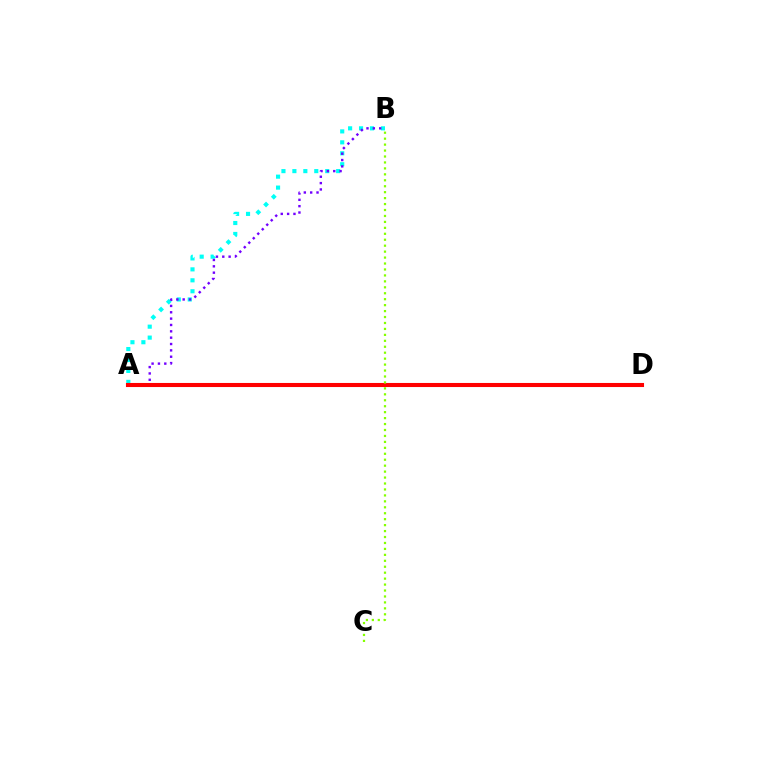{('A', 'B'): [{'color': '#00fff6', 'line_style': 'dotted', 'thickness': 2.97}, {'color': '#7200ff', 'line_style': 'dotted', 'thickness': 1.73}], ('A', 'D'): [{'color': '#ff0000', 'line_style': 'solid', 'thickness': 2.94}], ('B', 'C'): [{'color': '#84ff00', 'line_style': 'dotted', 'thickness': 1.62}]}